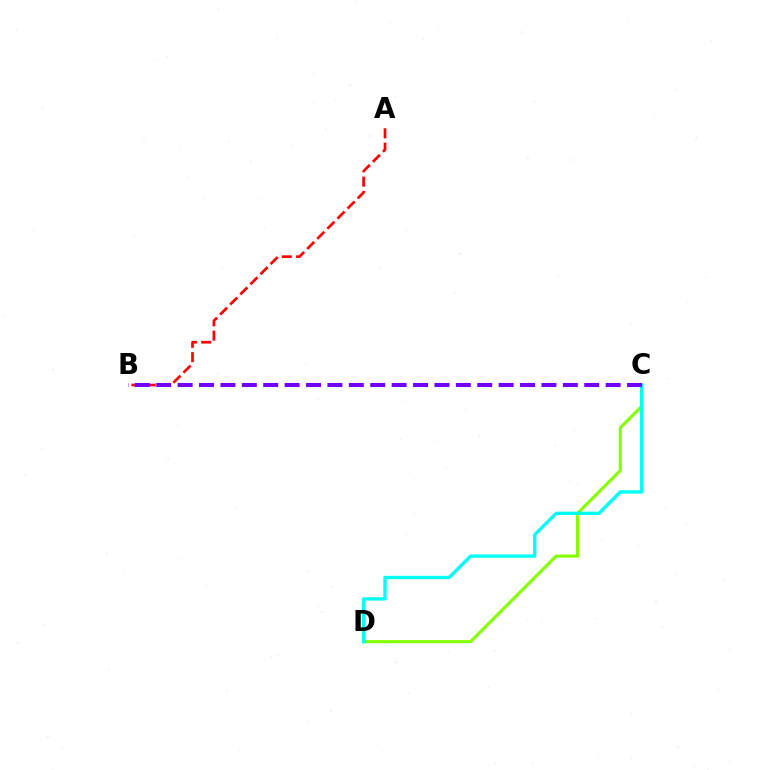{('A', 'B'): [{'color': '#ff0000', 'line_style': 'dashed', 'thickness': 1.94}], ('C', 'D'): [{'color': '#84ff00', 'line_style': 'solid', 'thickness': 2.22}, {'color': '#00fff6', 'line_style': 'solid', 'thickness': 2.41}], ('B', 'C'): [{'color': '#7200ff', 'line_style': 'dashed', 'thickness': 2.91}]}